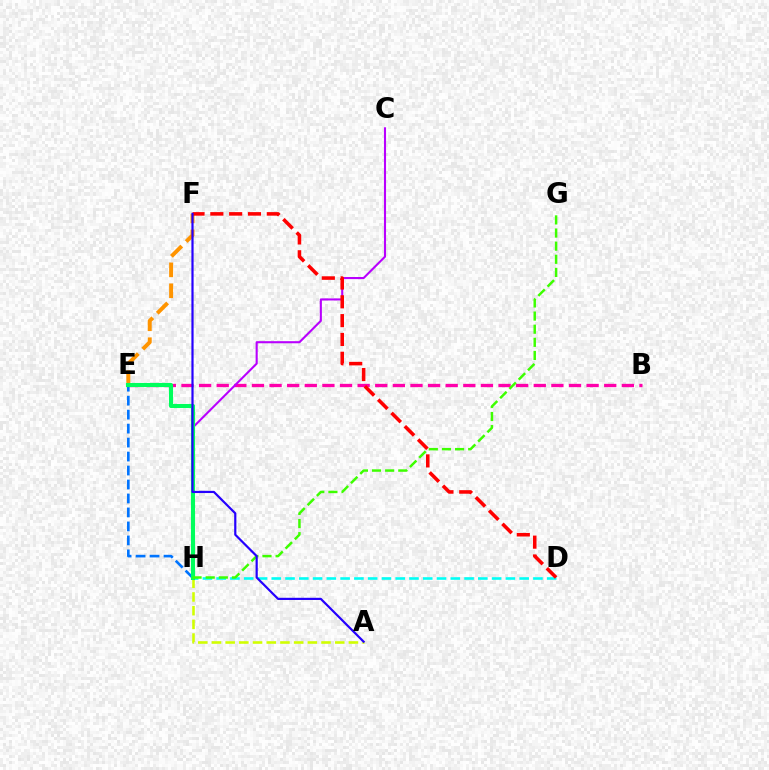{('B', 'E'): [{'color': '#ff00ac', 'line_style': 'dashed', 'thickness': 2.39}], ('E', 'H'): [{'color': '#0074ff', 'line_style': 'dashed', 'thickness': 1.9}, {'color': '#00ff5c', 'line_style': 'solid', 'thickness': 2.96}], ('A', 'H'): [{'color': '#d1ff00', 'line_style': 'dashed', 'thickness': 1.86}], ('C', 'H'): [{'color': '#b900ff', 'line_style': 'solid', 'thickness': 1.51}], ('D', 'H'): [{'color': '#00fff6', 'line_style': 'dashed', 'thickness': 1.87}], ('E', 'F'): [{'color': '#ff9400', 'line_style': 'dashed', 'thickness': 2.84}], ('D', 'F'): [{'color': '#ff0000', 'line_style': 'dashed', 'thickness': 2.56}], ('G', 'H'): [{'color': '#3dff00', 'line_style': 'dashed', 'thickness': 1.78}], ('A', 'F'): [{'color': '#2500ff', 'line_style': 'solid', 'thickness': 1.58}]}